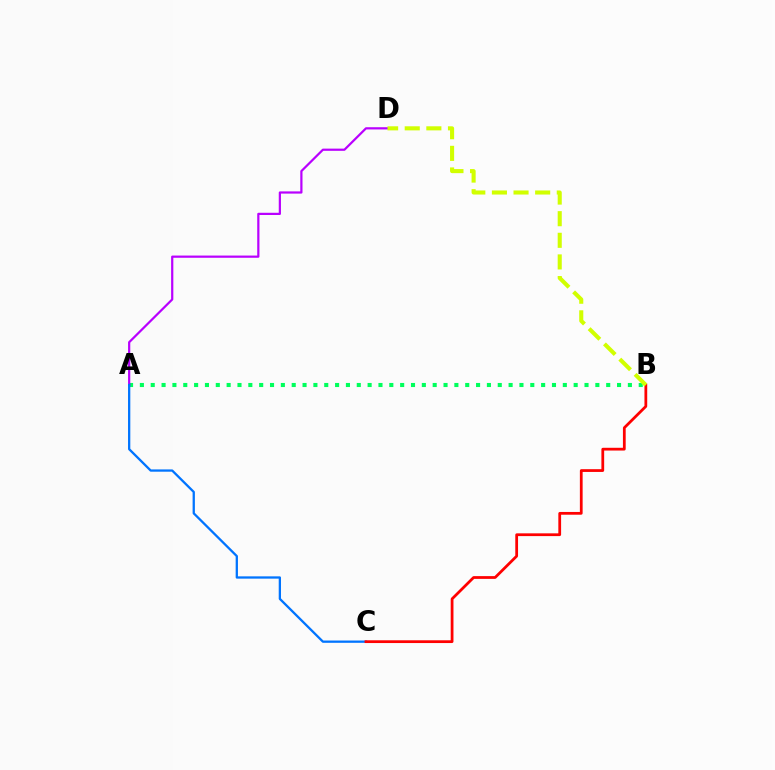{('A', 'B'): [{'color': '#00ff5c', 'line_style': 'dotted', 'thickness': 2.95}], ('A', 'D'): [{'color': '#b900ff', 'line_style': 'solid', 'thickness': 1.59}], ('A', 'C'): [{'color': '#0074ff', 'line_style': 'solid', 'thickness': 1.65}], ('B', 'C'): [{'color': '#ff0000', 'line_style': 'solid', 'thickness': 1.99}], ('B', 'D'): [{'color': '#d1ff00', 'line_style': 'dashed', 'thickness': 2.94}]}